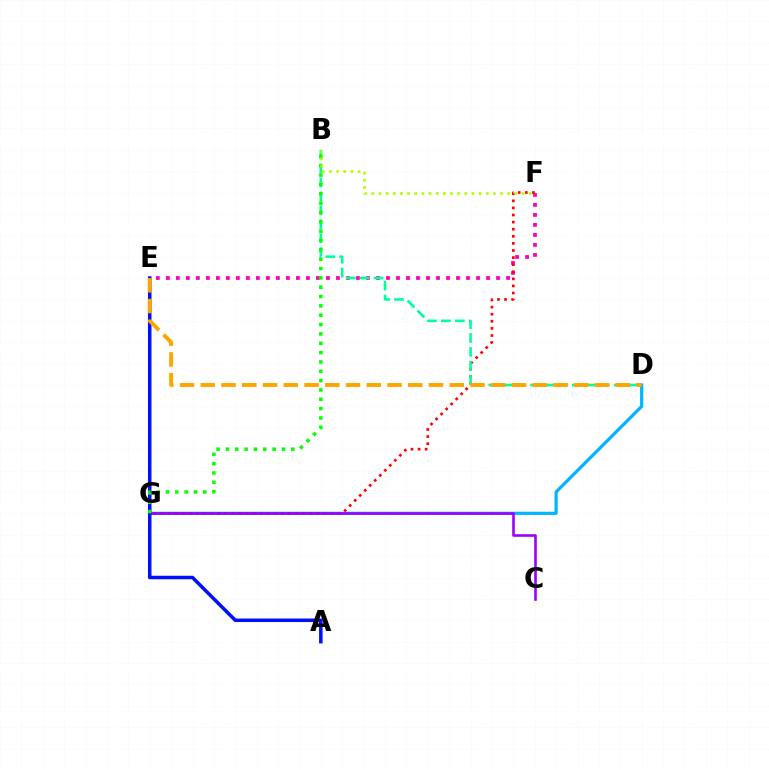{('D', 'G'): [{'color': '#00b5ff', 'line_style': 'solid', 'thickness': 2.29}], ('E', 'F'): [{'color': '#ff00bd', 'line_style': 'dotted', 'thickness': 2.72}], ('F', 'G'): [{'color': '#ff0000', 'line_style': 'dotted', 'thickness': 1.93}], ('C', 'G'): [{'color': '#9b00ff', 'line_style': 'solid', 'thickness': 1.89}], ('A', 'E'): [{'color': '#0010ff', 'line_style': 'solid', 'thickness': 2.53}], ('B', 'D'): [{'color': '#00ff9d', 'line_style': 'dashed', 'thickness': 1.89}], ('B', 'G'): [{'color': '#08ff00', 'line_style': 'dotted', 'thickness': 2.54}], ('B', 'F'): [{'color': '#b3ff00', 'line_style': 'dotted', 'thickness': 1.94}], ('D', 'E'): [{'color': '#ffa500', 'line_style': 'dashed', 'thickness': 2.82}]}